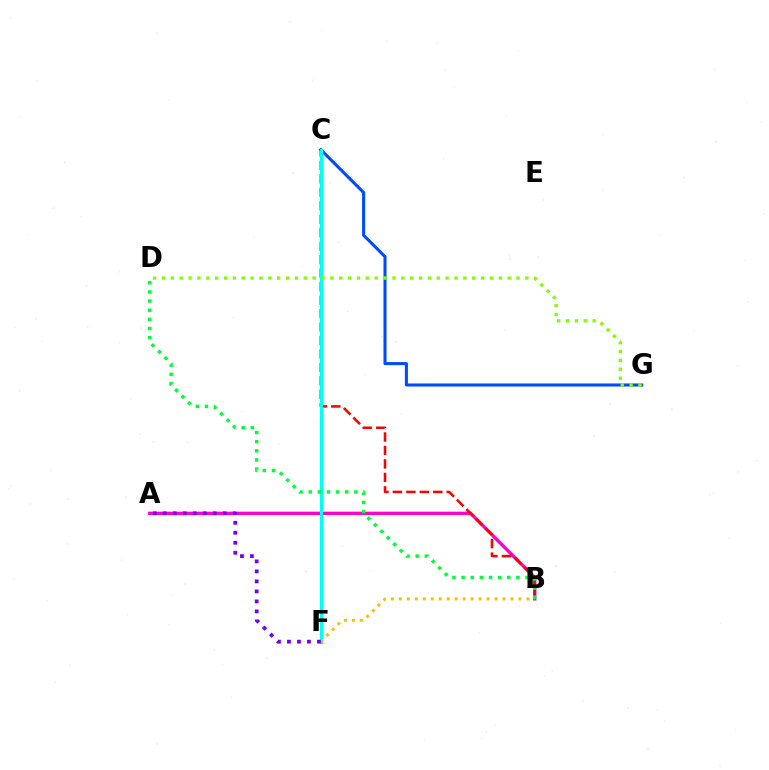{('C', 'G'): [{'color': '#004bff', 'line_style': 'solid', 'thickness': 2.21}], ('A', 'B'): [{'color': '#ff00cf', 'line_style': 'solid', 'thickness': 2.39}], ('B', 'C'): [{'color': '#ff0000', 'line_style': 'dashed', 'thickness': 1.83}], ('C', 'F'): [{'color': '#00fff6', 'line_style': 'solid', 'thickness': 2.25}], ('B', 'F'): [{'color': '#ffbd00', 'line_style': 'dotted', 'thickness': 2.17}], ('B', 'D'): [{'color': '#00ff39', 'line_style': 'dotted', 'thickness': 2.48}], ('D', 'G'): [{'color': '#84ff00', 'line_style': 'dotted', 'thickness': 2.41}], ('A', 'F'): [{'color': '#7200ff', 'line_style': 'dotted', 'thickness': 2.72}]}